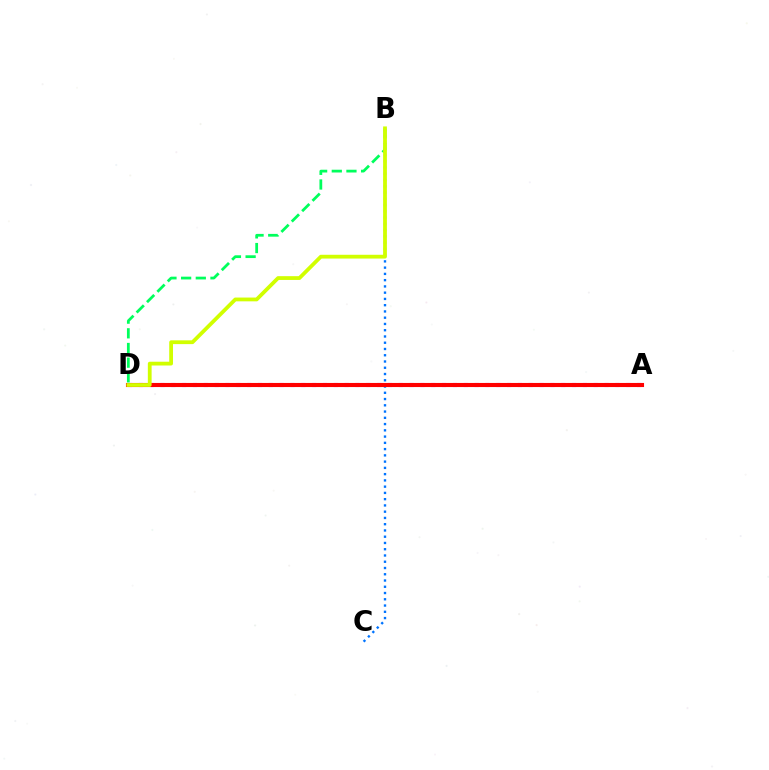{('A', 'D'): [{'color': '#b900ff', 'line_style': 'dotted', 'thickness': 2.94}, {'color': '#ff0000', 'line_style': 'solid', 'thickness': 2.95}], ('B', 'C'): [{'color': '#0074ff', 'line_style': 'dotted', 'thickness': 1.7}], ('B', 'D'): [{'color': '#00ff5c', 'line_style': 'dashed', 'thickness': 1.99}, {'color': '#d1ff00', 'line_style': 'solid', 'thickness': 2.72}]}